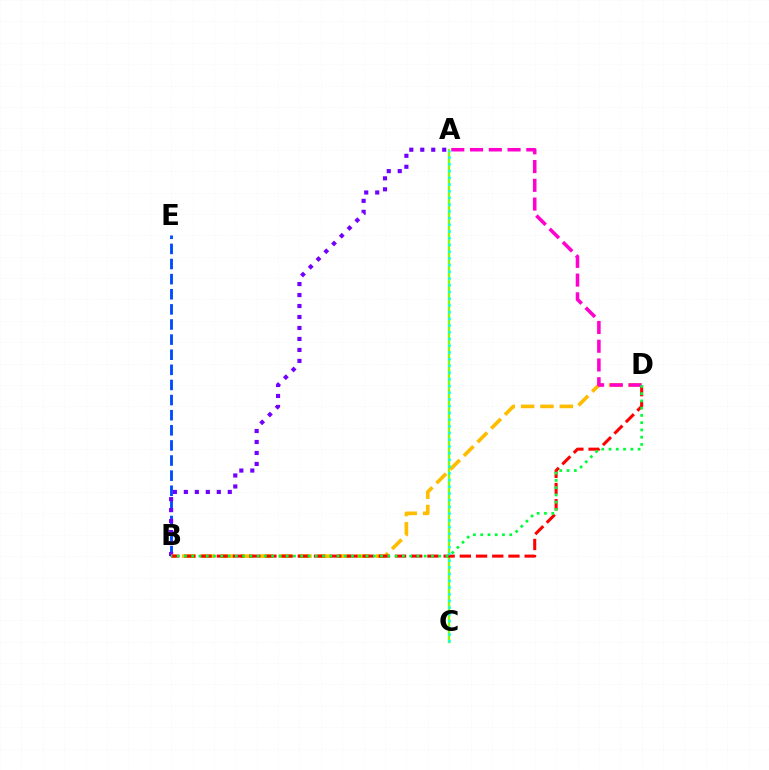{('B', 'E'): [{'color': '#004bff', 'line_style': 'dashed', 'thickness': 2.05}], ('A', 'B'): [{'color': '#7200ff', 'line_style': 'dotted', 'thickness': 2.98}], ('A', 'C'): [{'color': '#84ff00', 'line_style': 'solid', 'thickness': 1.67}, {'color': '#00fff6', 'line_style': 'dotted', 'thickness': 1.82}], ('B', 'D'): [{'color': '#ffbd00', 'line_style': 'dashed', 'thickness': 2.63}, {'color': '#ff0000', 'line_style': 'dashed', 'thickness': 2.2}, {'color': '#00ff39', 'line_style': 'dotted', 'thickness': 1.97}], ('A', 'D'): [{'color': '#ff00cf', 'line_style': 'dashed', 'thickness': 2.55}]}